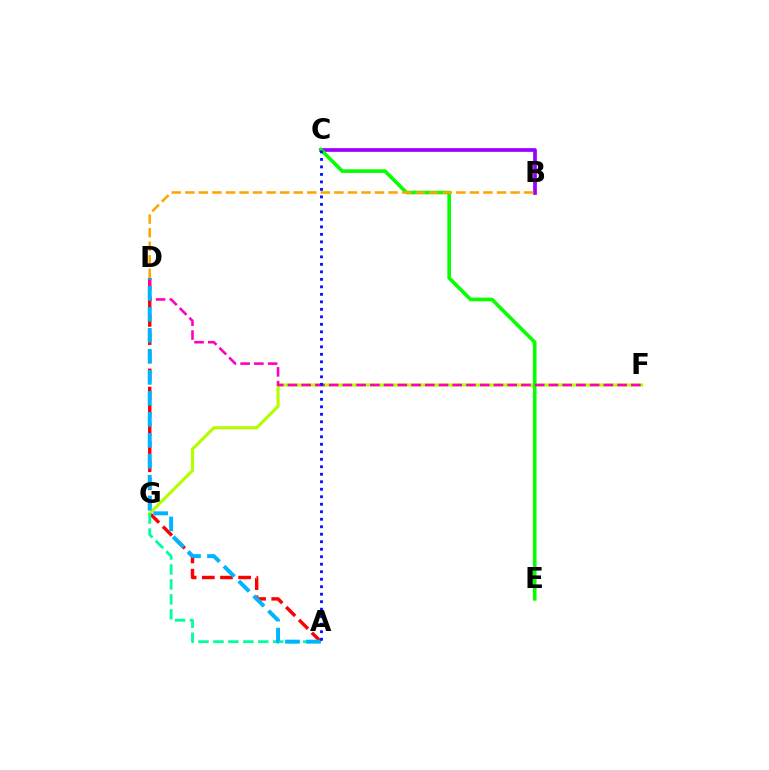{('B', 'C'): [{'color': '#9b00ff', 'line_style': 'solid', 'thickness': 2.67}], ('A', 'D'): [{'color': '#ff0000', 'line_style': 'dashed', 'thickness': 2.47}, {'color': '#00b5ff', 'line_style': 'dashed', 'thickness': 2.85}], ('F', 'G'): [{'color': '#b3ff00', 'line_style': 'solid', 'thickness': 2.25}], ('C', 'E'): [{'color': '#08ff00', 'line_style': 'solid', 'thickness': 2.61}], ('D', 'F'): [{'color': '#ff00bd', 'line_style': 'dashed', 'thickness': 1.87}], ('B', 'D'): [{'color': '#ffa500', 'line_style': 'dashed', 'thickness': 1.84}], ('A', 'G'): [{'color': '#00ff9d', 'line_style': 'dashed', 'thickness': 2.03}], ('A', 'C'): [{'color': '#0010ff', 'line_style': 'dotted', 'thickness': 2.04}]}